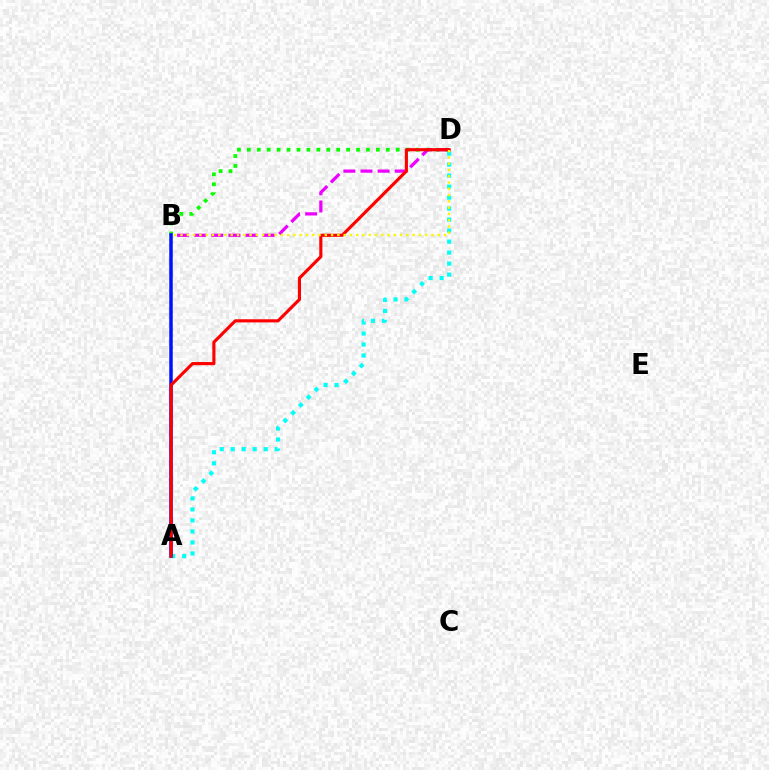{('B', 'D'): [{'color': '#08ff00', 'line_style': 'dotted', 'thickness': 2.7}, {'color': '#ee00ff', 'line_style': 'dashed', 'thickness': 2.33}, {'color': '#fcf500', 'line_style': 'dotted', 'thickness': 1.7}], ('A', 'D'): [{'color': '#00fff6', 'line_style': 'dotted', 'thickness': 2.99}, {'color': '#ff0000', 'line_style': 'solid', 'thickness': 2.25}], ('A', 'B'): [{'color': '#0010ff', 'line_style': 'solid', 'thickness': 2.52}]}